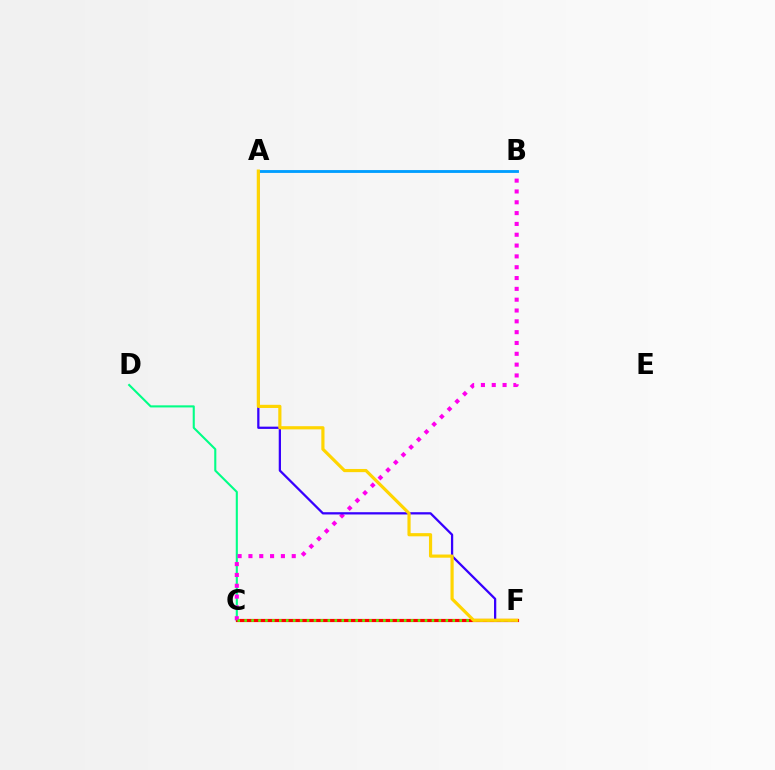{('C', 'D'): [{'color': '#00ff86', 'line_style': 'solid', 'thickness': 1.51}], ('C', 'F'): [{'color': '#ff0000', 'line_style': 'solid', 'thickness': 2.28}, {'color': '#4fff00', 'line_style': 'dotted', 'thickness': 1.88}], ('B', 'C'): [{'color': '#ff00ed', 'line_style': 'dotted', 'thickness': 2.94}], ('A', 'F'): [{'color': '#3700ff', 'line_style': 'solid', 'thickness': 1.63}, {'color': '#ffd500', 'line_style': 'solid', 'thickness': 2.29}], ('A', 'B'): [{'color': '#009eff', 'line_style': 'solid', 'thickness': 2.05}]}